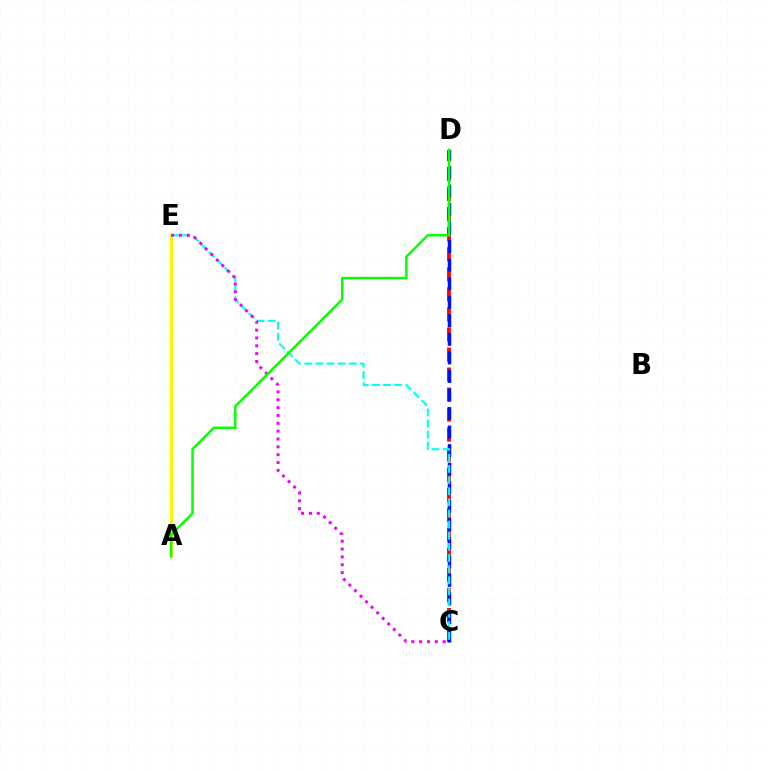{('A', 'E'): [{'color': '#fcf500', 'line_style': 'solid', 'thickness': 2.16}], ('C', 'D'): [{'color': '#ff0000', 'line_style': 'dashed', 'thickness': 2.72}, {'color': '#0010ff', 'line_style': 'dashed', 'thickness': 2.52}], ('C', 'E'): [{'color': '#00fff6', 'line_style': 'dashed', 'thickness': 1.51}, {'color': '#ee00ff', 'line_style': 'dotted', 'thickness': 2.13}], ('A', 'D'): [{'color': '#08ff00', 'line_style': 'solid', 'thickness': 1.78}]}